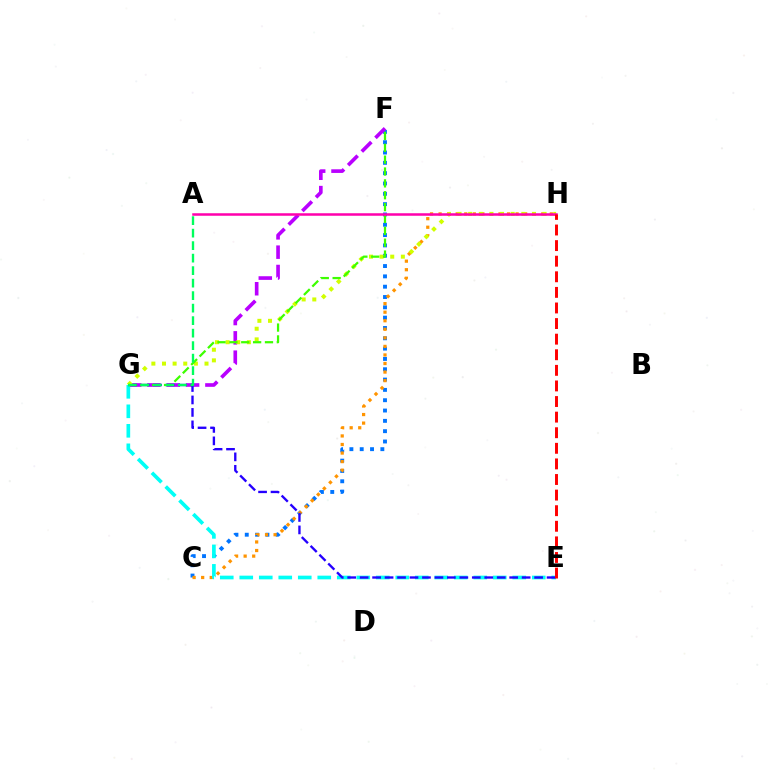{('C', 'F'): [{'color': '#0074ff', 'line_style': 'dotted', 'thickness': 2.8}], ('F', 'G'): [{'color': '#b900ff', 'line_style': 'dashed', 'thickness': 2.63}, {'color': '#3dff00', 'line_style': 'dashed', 'thickness': 1.61}], ('C', 'H'): [{'color': '#ff9400', 'line_style': 'dotted', 'thickness': 2.32}], ('E', 'G'): [{'color': '#00fff6', 'line_style': 'dashed', 'thickness': 2.65}, {'color': '#2500ff', 'line_style': 'dashed', 'thickness': 1.69}], ('G', 'H'): [{'color': '#d1ff00', 'line_style': 'dotted', 'thickness': 2.89}], ('A', 'G'): [{'color': '#00ff5c', 'line_style': 'dashed', 'thickness': 1.7}], ('A', 'H'): [{'color': '#ff00ac', 'line_style': 'solid', 'thickness': 1.81}], ('E', 'H'): [{'color': '#ff0000', 'line_style': 'dashed', 'thickness': 2.12}]}